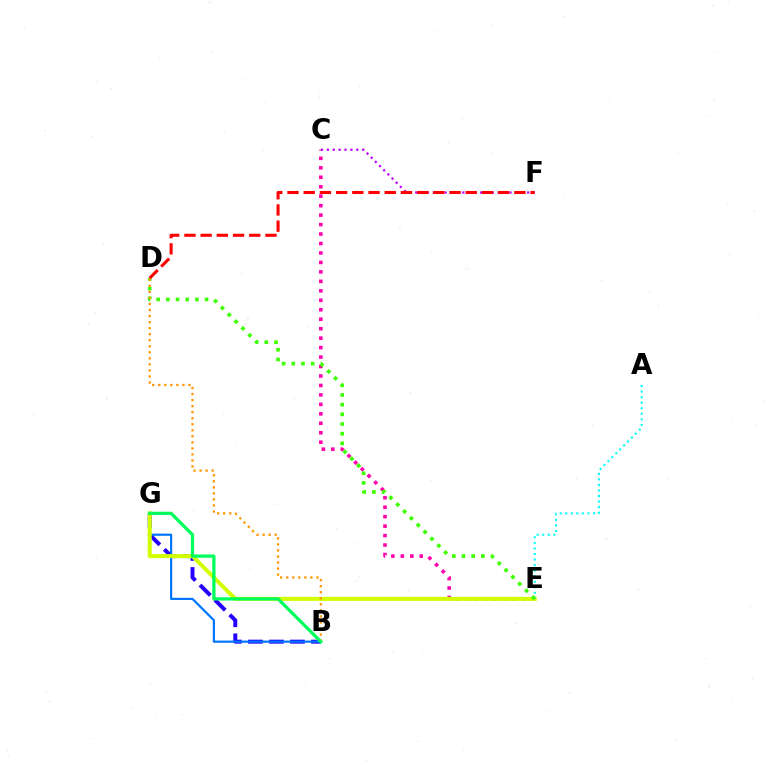{('C', 'E'): [{'color': '#ff00ac', 'line_style': 'dotted', 'thickness': 2.57}], ('B', 'G'): [{'color': '#2500ff', 'line_style': 'dashed', 'thickness': 2.85}, {'color': '#0074ff', 'line_style': 'solid', 'thickness': 1.57}, {'color': '#00ff5c', 'line_style': 'solid', 'thickness': 2.35}], ('E', 'G'): [{'color': '#d1ff00', 'line_style': 'solid', 'thickness': 2.9}], ('C', 'F'): [{'color': '#b900ff', 'line_style': 'dotted', 'thickness': 1.6}], ('A', 'E'): [{'color': '#00fff6', 'line_style': 'dotted', 'thickness': 1.51}], ('D', 'E'): [{'color': '#3dff00', 'line_style': 'dotted', 'thickness': 2.63}], ('B', 'D'): [{'color': '#ff9400', 'line_style': 'dotted', 'thickness': 1.64}], ('D', 'F'): [{'color': '#ff0000', 'line_style': 'dashed', 'thickness': 2.2}]}